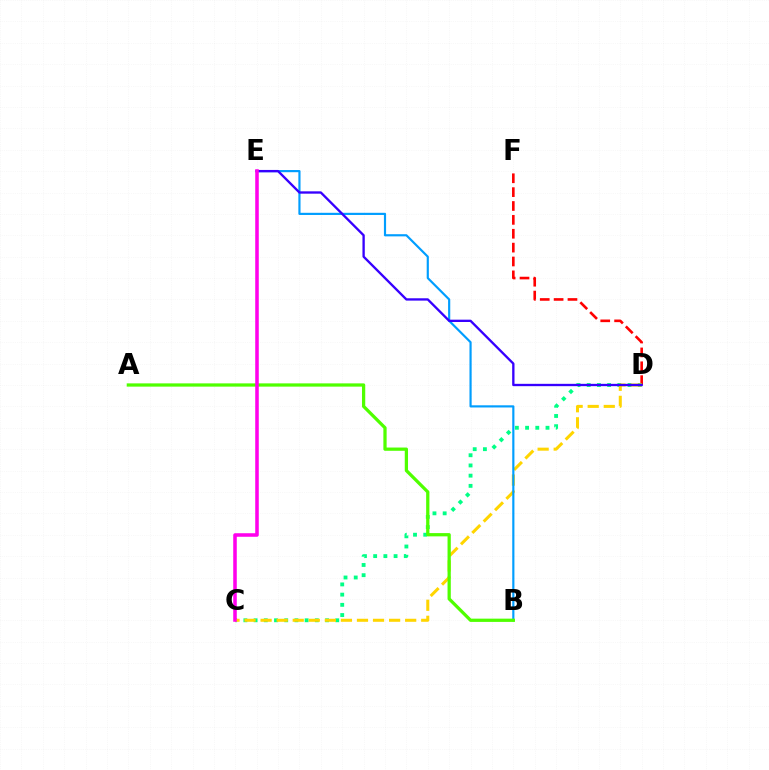{('D', 'F'): [{'color': '#ff0000', 'line_style': 'dashed', 'thickness': 1.88}], ('C', 'D'): [{'color': '#00ff86', 'line_style': 'dotted', 'thickness': 2.77}, {'color': '#ffd500', 'line_style': 'dashed', 'thickness': 2.18}], ('B', 'E'): [{'color': '#009eff', 'line_style': 'solid', 'thickness': 1.56}], ('A', 'B'): [{'color': '#4fff00', 'line_style': 'solid', 'thickness': 2.34}], ('D', 'E'): [{'color': '#3700ff', 'line_style': 'solid', 'thickness': 1.68}], ('C', 'E'): [{'color': '#ff00ed', 'line_style': 'solid', 'thickness': 2.55}]}